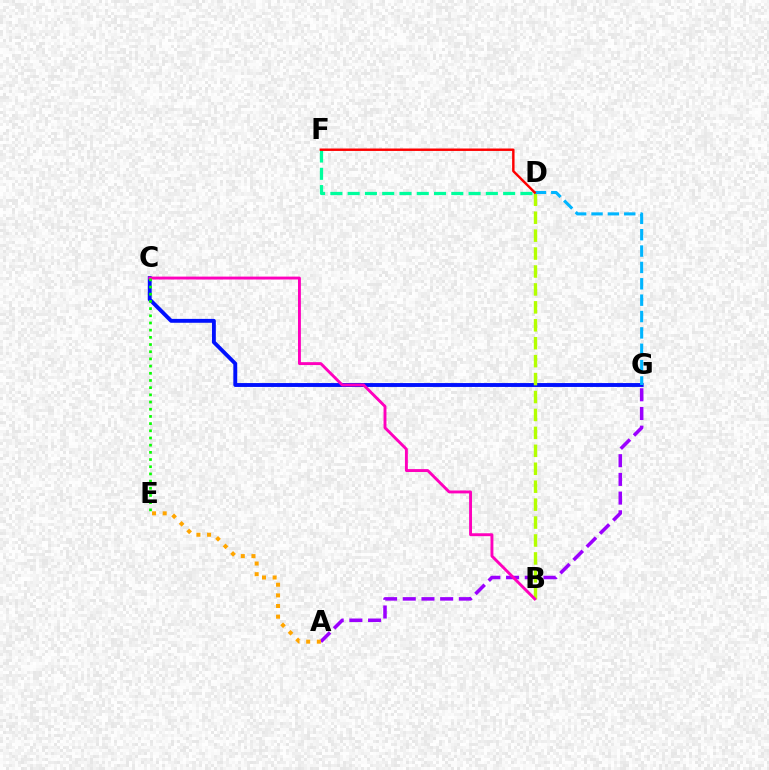{('A', 'G'): [{'color': '#9b00ff', 'line_style': 'dashed', 'thickness': 2.54}], ('A', 'E'): [{'color': '#ffa500', 'line_style': 'dotted', 'thickness': 2.89}], ('D', 'F'): [{'color': '#00ff9d', 'line_style': 'dashed', 'thickness': 2.35}, {'color': '#ff0000', 'line_style': 'solid', 'thickness': 1.75}], ('C', 'G'): [{'color': '#0010ff', 'line_style': 'solid', 'thickness': 2.79}], ('B', 'D'): [{'color': '#b3ff00', 'line_style': 'dashed', 'thickness': 2.44}], ('D', 'G'): [{'color': '#00b5ff', 'line_style': 'dashed', 'thickness': 2.22}], ('B', 'C'): [{'color': '#ff00bd', 'line_style': 'solid', 'thickness': 2.09}], ('C', 'E'): [{'color': '#08ff00', 'line_style': 'dotted', 'thickness': 1.95}]}